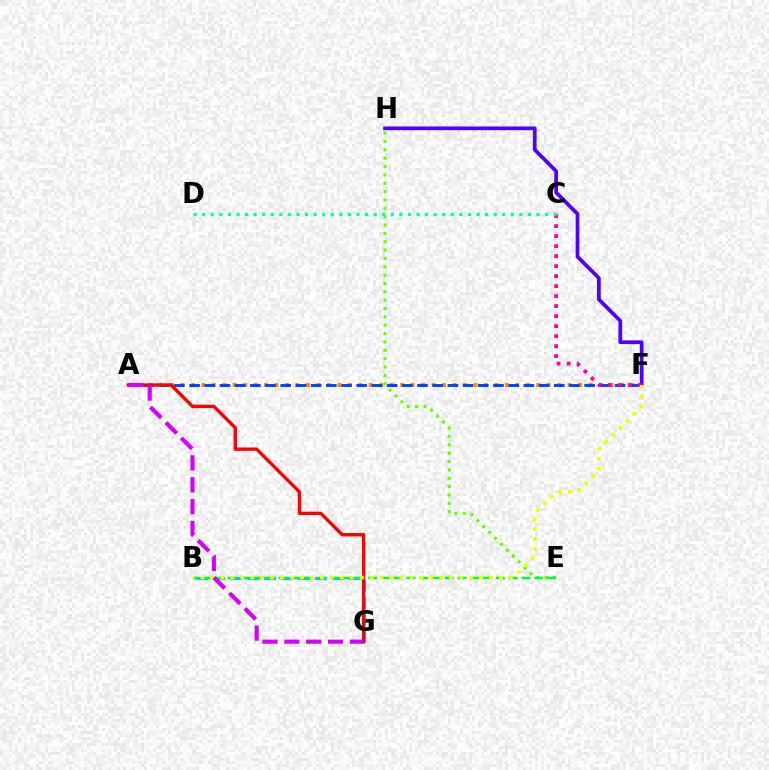{('A', 'F'): [{'color': '#ff8800', 'line_style': 'dotted', 'thickness': 2.84}, {'color': '#003fff', 'line_style': 'dashed', 'thickness': 2.06}], ('F', 'H'): [{'color': '#4f00ff', 'line_style': 'solid', 'thickness': 2.69}], ('B', 'G'): [{'color': '#00c7ff', 'line_style': 'dashed', 'thickness': 2.3}], ('E', 'H'): [{'color': '#66ff00', 'line_style': 'dotted', 'thickness': 2.27}], ('A', 'G'): [{'color': '#ff0000', 'line_style': 'solid', 'thickness': 2.43}, {'color': '#d600ff', 'line_style': 'dashed', 'thickness': 2.97}], ('B', 'E'): [{'color': '#00ff27', 'line_style': 'dashed', 'thickness': 1.74}], ('C', 'F'): [{'color': '#ff00a0', 'line_style': 'dotted', 'thickness': 2.72}], ('C', 'D'): [{'color': '#00ffaf', 'line_style': 'dotted', 'thickness': 2.33}], ('B', 'F'): [{'color': '#eeff00', 'line_style': 'dotted', 'thickness': 2.7}]}